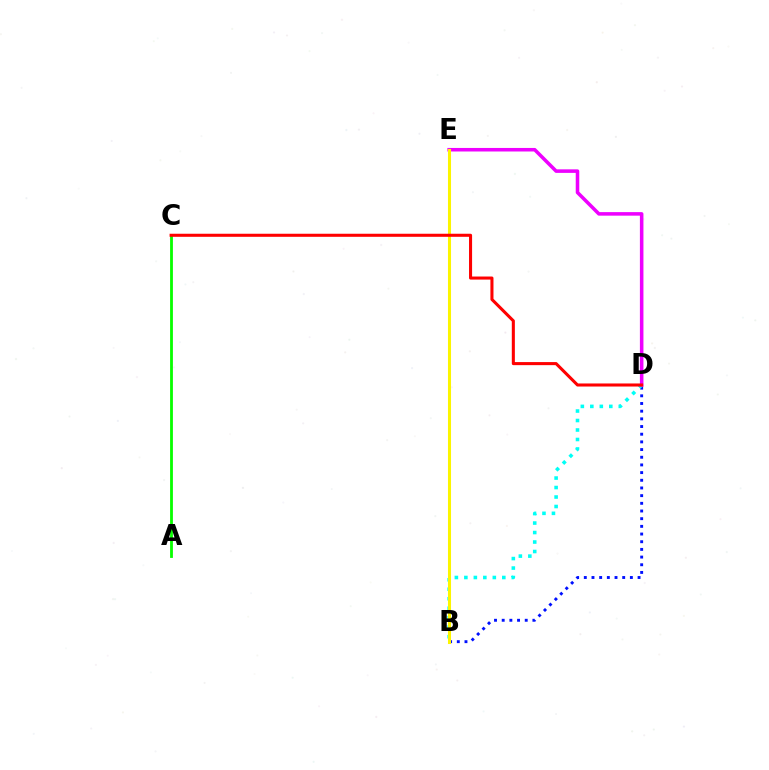{('B', 'D'): [{'color': '#0010ff', 'line_style': 'dotted', 'thickness': 2.09}, {'color': '#00fff6', 'line_style': 'dotted', 'thickness': 2.58}], ('D', 'E'): [{'color': '#ee00ff', 'line_style': 'solid', 'thickness': 2.55}], ('B', 'E'): [{'color': '#fcf500', 'line_style': 'solid', 'thickness': 2.19}], ('A', 'C'): [{'color': '#08ff00', 'line_style': 'solid', 'thickness': 2.02}], ('C', 'D'): [{'color': '#ff0000', 'line_style': 'solid', 'thickness': 2.21}]}